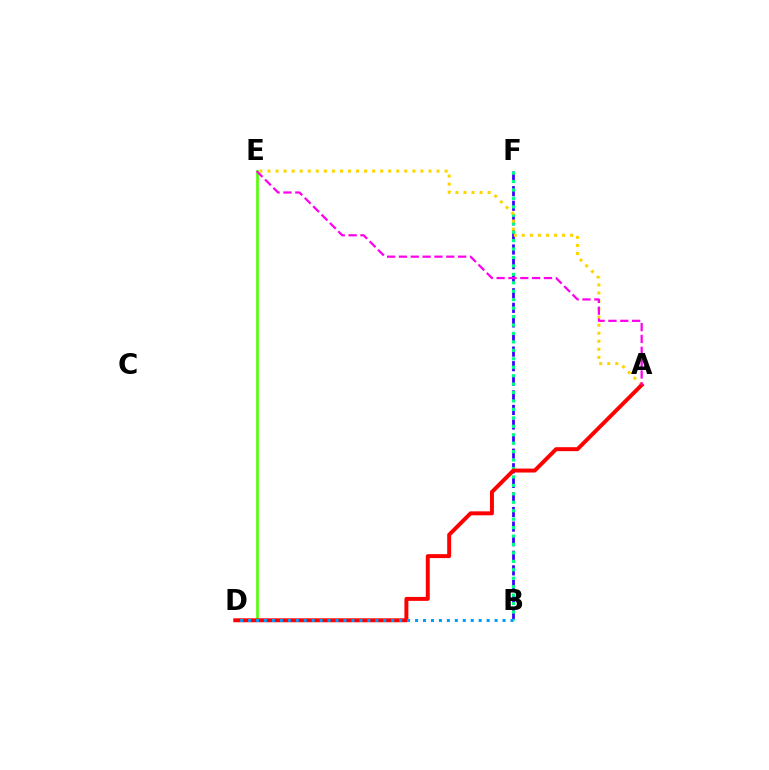{('D', 'E'): [{'color': '#4fff00', 'line_style': 'solid', 'thickness': 1.87}], ('B', 'F'): [{'color': '#3700ff', 'line_style': 'dashed', 'thickness': 1.98}, {'color': '#00ff86', 'line_style': 'dotted', 'thickness': 2.29}], ('A', 'E'): [{'color': '#ffd500', 'line_style': 'dotted', 'thickness': 2.19}, {'color': '#ff00ed', 'line_style': 'dashed', 'thickness': 1.61}], ('A', 'D'): [{'color': '#ff0000', 'line_style': 'solid', 'thickness': 2.84}], ('B', 'D'): [{'color': '#009eff', 'line_style': 'dotted', 'thickness': 2.16}]}